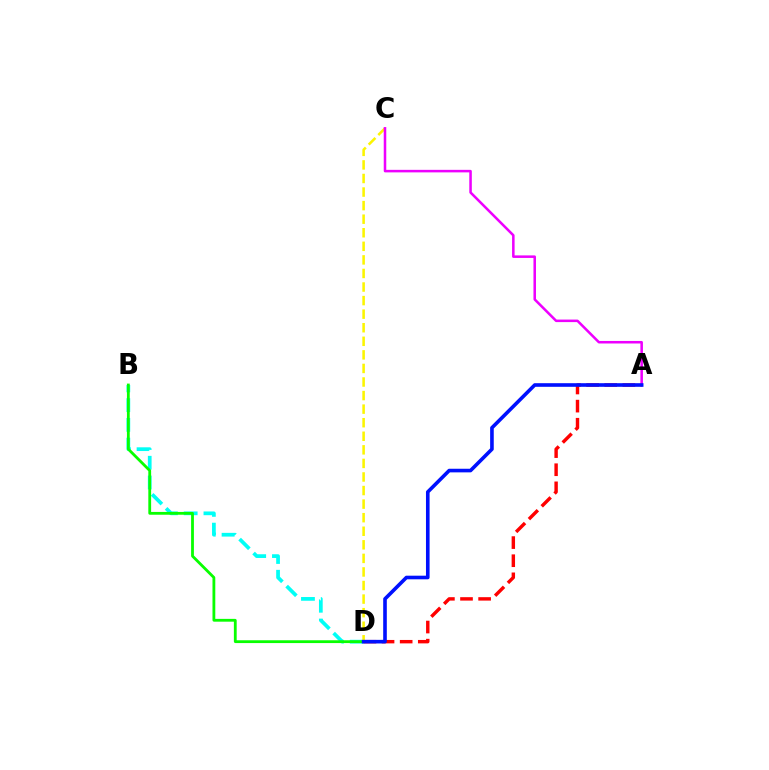{('B', 'D'): [{'color': '#00fff6', 'line_style': 'dashed', 'thickness': 2.68}, {'color': '#08ff00', 'line_style': 'solid', 'thickness': 2.02}], ('C', 'D'): [{'color': '#fcf500', 'line_style': 'dashed', 'thickness': 1.84}], ('A', 'D'): [{'color': '#ff0000', 'line_style': 'dashed', 'thickness': 2.46}, {'color': '#0010ff', 'line_style': 'solid', 'thickness': 2.6}], ('A', 'C'): [{'color': '#ee00ff', 'line_style': 'solid', 'thickness': 1.82}]}